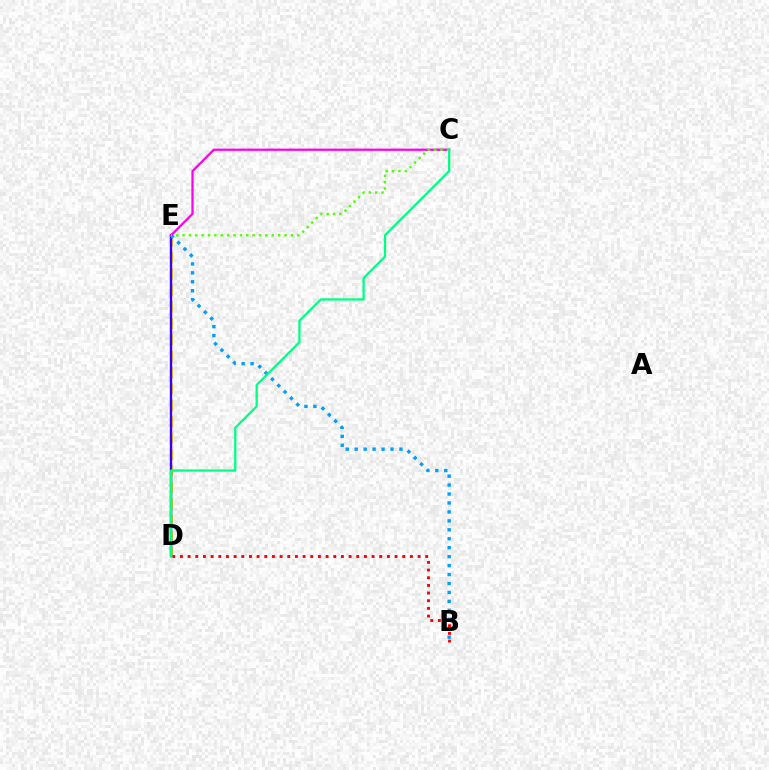{('D', 'E'): [{'color': '#ffd500', 'line_style': 'dashed', 'thickness': 2.23}, {'color': '#3700ff', 'line_style': 'solid', 'thickness': 1.73}], ('B', 'E'): [{'color': '#009eff', 'line_style': 'dotted', 'thickness': 2.43}], ('C', 'E'): [{'color': '#ff00ed', 'line_style': 'solid', 'thickness': 1.62}, {'color': '#4fff00', 'line_style': 'dotted', 'thickness': 1.73}], ('B', 'D'): [{'color': '#ff0000', 'line_style': 'dotted', 'thickness': 2.08}], ('C', 'D'): [{'color': '#00ff86', 'line_style': 'solid', 'thickness': 1.64}]}